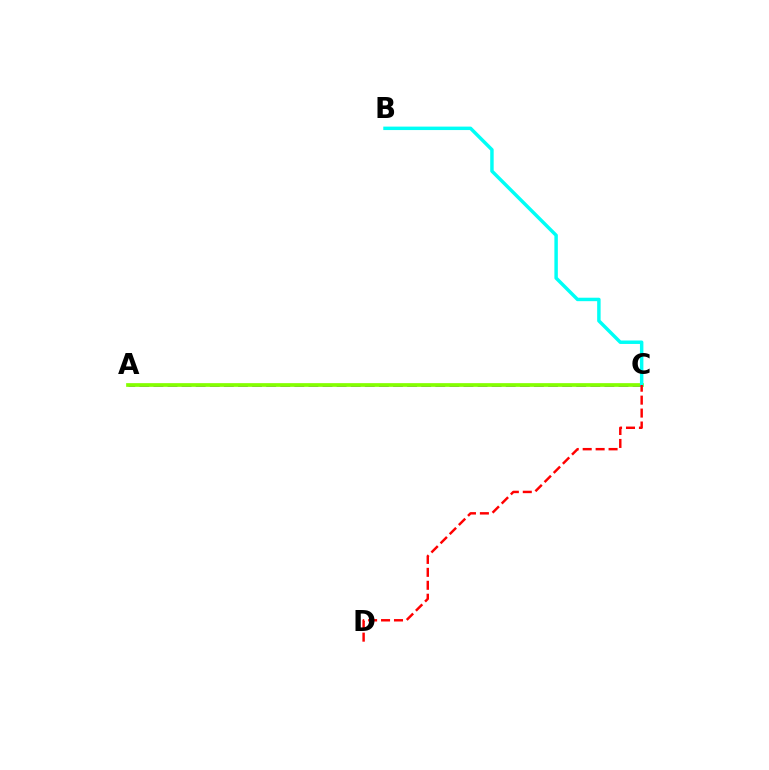{('A', 'C'): [{'color': '#7200ff', 'line_style': 'dashed', 'thickness': 1.91}, {'color': '#84ff00', 'line_style': 'solid', 'thickness': 2.67}], ('B', 'C'): [{'color': '#00fff6', 'line_style': 'solid', 'thickness': 2.49}], ('C', 'D'): [{'color': '#ff0000', 'line_style': 'dashed', 'thickness': 1.76}]}